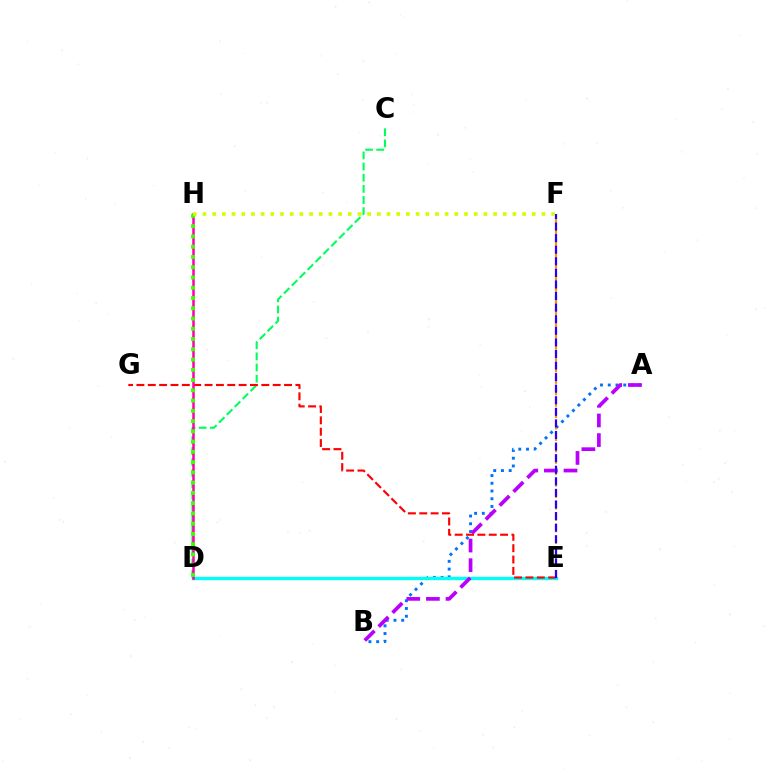{('C', 'D'): [{'color': '#00ff5c', 'line_style': 'dashed', 'thickness': 1.51}], ('A', 'B'): [{'color': '#0074ff', 'line_style': 'dotted', 'thickness': 2.1}, {'color': '#b900ff', 'line_style': 'dashed', 'thickness': 2.67}], ('D', 'E'): [{'color': '#00fff6', 'line_style': 'solid', 'thickness': 2.41}], ('E', 'G'): [{'color': '#ff0000', 'line_style': 'dashed', 'thickness': 1.54}], ('E', 'F'): [{'color': '#ff9400', 'line_style': 'dashed', 'thickness': 1.55}, {'color': '#2500ff', 'line_style': 'dashed', 'thickness': 1.57}], ('D', 'H'): [{'color': '#ff00ac', 'line_style': 'solid', 'thickness': 1.81}, {'color': '#3dff00', 'line_style': 'dotted', 'thickness': 2.79}], ('F', 'H'): [{'color': '#d1ff00', 'line_style': 'dotted', 'thickness': 2.63}]}